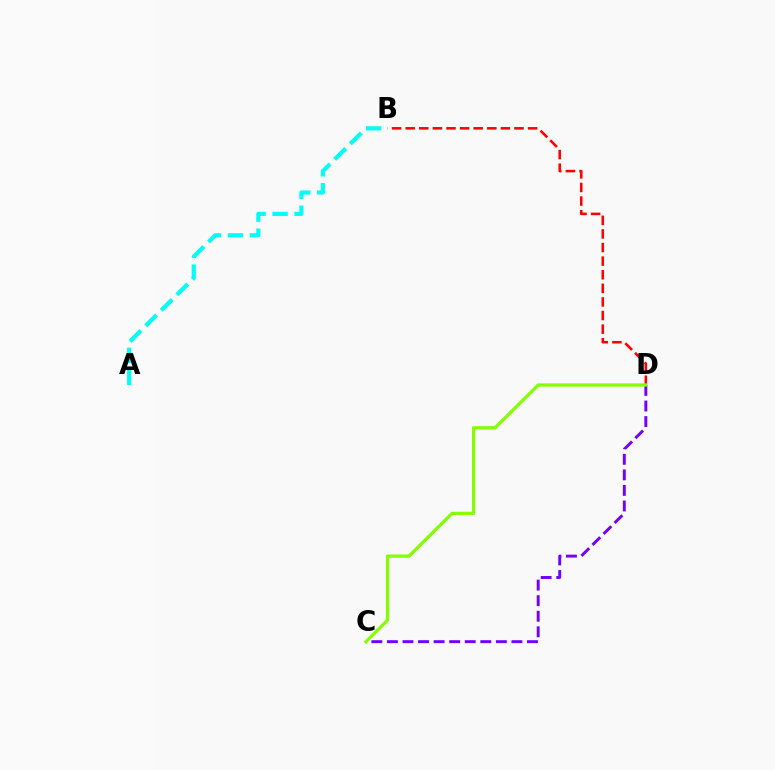{('B', 'D'): [{'color': '#ff0000', 'line_style': 'dashed', 'thickness': 1.85}], ('A', 'B'): [{'color': '#00fff6', 'line_style': 'dashed', 'thickness': 2.99}], ('C', 'D'): [{'color': '#7200ff', 'line_style': 'dashed', 'thickness': 2.11}, {'color': '#84ff00', 'line_style': 'solid', 'thickness': 2.32}]}